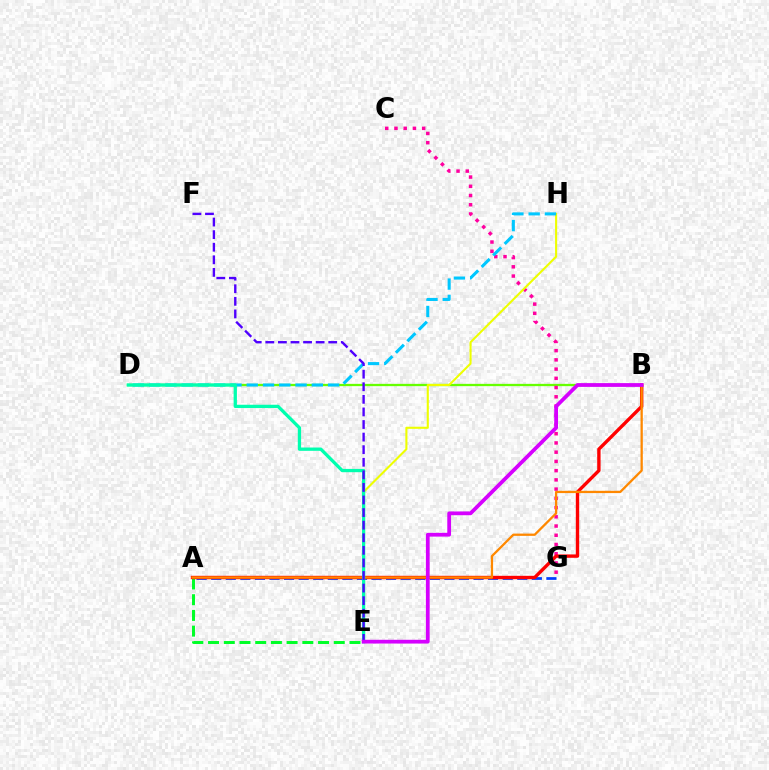{('B', 'D'): [{'color': '#66ff00', 'line_style': 'solid', 'thickness': 1.65}], ('A', 'G'): [{'color': '#003fff', 'line_style': 'dashed', 'thickness': 1.98}], ('A', 'E'): [{'color': '#00ff27', 'line_style': 'dashed', 'thickness': 2.13}], ('C', 'G'): [{'color': '#ff00a0', 'line_style': 'dotted', 'thickness': 2.51}], ('A', 'B'): [{'color': '#ff0000', 'line_style': 'solid', 'thickness': 2.43}, {'color': '#ff8800', 'line_style': 'solid', 'thickness': 1.64}], ('E', 'H'): [{'color': '#eeff00', 'line_style': 'solid', 'thickness': 1.51}], ('D', 'H'): [{'color': '#00c7ff', 'line_style': 'dashed', 'thickness': 2.21}], ('D', 'E'): [{'color': '#00ffaf', 'line_style': 'solid', 'thickness': 2.37}], ('E', 'F'): [{'color': '#4f00ff', 'line_style': 'dashed', 'thickness': 1.71}], ('B', 'E'): [{'color': '#d600ff', 'line_style': 'solid', 'thickness': 2.71}]}